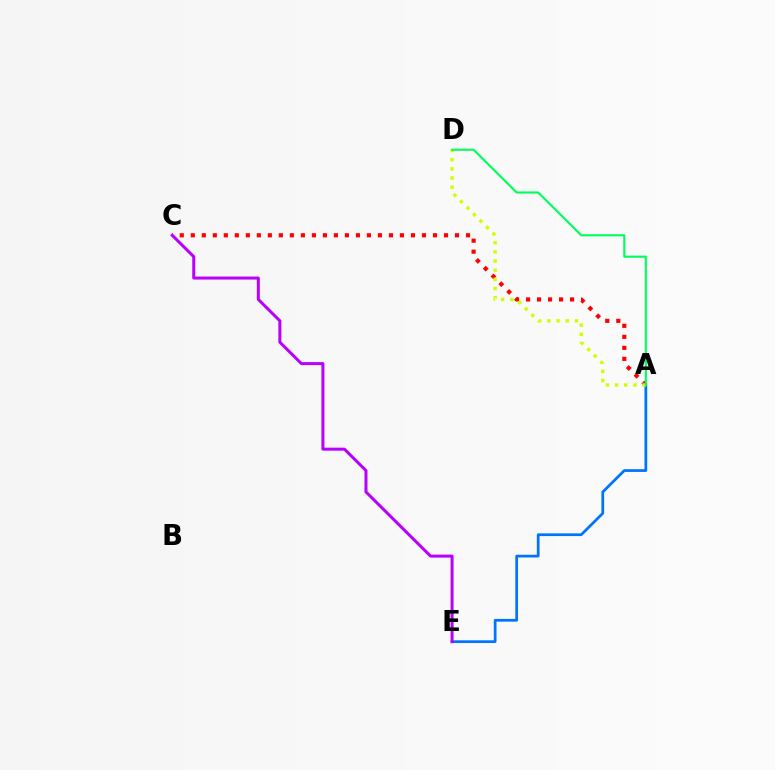{('A', 'E'): [{'color': '#0074ff', 'line_style': 'solid', 'thickness': 1.97}], ('A', 'C'): [{'color': '#ff0000', 'line_style': 'dotted', 'thickness': 2.99}], ('A', 'D'): [{'color': '#d1ff00', 'line_style': 'dotted', 'thickness': 2.49}, {'color': '#00ff5c', 'line_style': 'solid', 'thickness': 1.53}], ('C', 'E'): [{'color': '#b900ff', 'line_style': 'solid', 'thickness': 2.17}]}